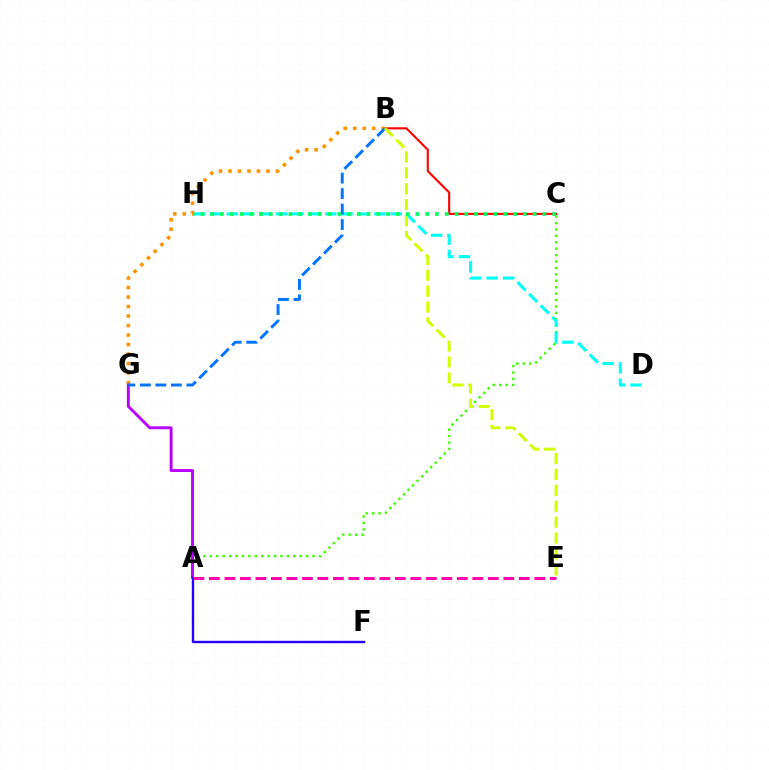{('A', 'C'): [{'color': '#3dff00', 'line_style': 'dotted', 'thickness': 1.74}], ('B', 'C'): [{'color': '#ff0000', 'line_style': 'solid', 'thickness': 1.51}], ('D', 'H'): [{'color': '#00fff6', 'line_style': 'dashed', 'thickness': 2.23}], ('B', 'G'): [{'color': '#ff9400', 'line_style': 'dotted', 'thickness': 2.58}, {'color': '#0074ff', 'line_style': 'dashed', 'thickness': 2.11}], ('A', 'G'): [{'color': '#b900ff', 'line_style': 'solid', 'thickness': 2.09}], ('A', 'F'): [{'color': '#2500ff', 'line_style': 'solid', 'thickness': 1.71}], ('A', 'E'): [{'color': '#ff00ac', 'line_style': 'dashed', 'thickness': 2.1}], ('B', 'E'): [{'color': '#d1ff00', 'line_style': 'dashed', 'thickness': 2.16}], ('C', 'H'): [{'color': '#00ff5c', 'line_style': 'dotted', 'thickness': 2.65}]}